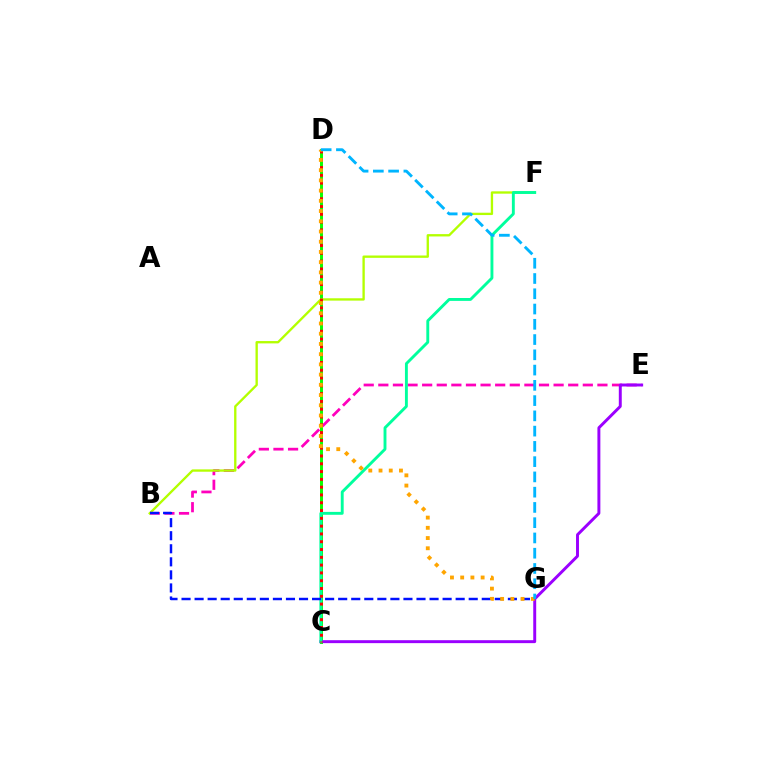{('B', 'E'): [{'color': '#ff00bd', 'line_style': 'dashed', 'thickness': 1.98}], ('C', 'D'): [{'color': '#08ff00', 'line_style': 'solid', 'thickness': 2.13}, {'color': '#ff0000', 'line_style': 'dotted', 'thickness': 2.12}], ('B', 'F'): [{'color': '#b3ff00', 'line_style': 'solid', 'thickness': 1.68}], ('C', 'E'): [{'color': '#9b00ff', 'line_style': 'solid', 'thickness': 2.12}], ('C', 'F'): [{'color': '#00ff9d', 'line_style': 'solid', 'thickness': 2.08}], ('B', 'G'): [{'color': '#0010ff', 'line_style': 'dashed', 'thickness': 1.77}], ('D', 'G'): [{'color': '#ffa500', 'line_style': 'dotted', 'thickness': 2.78}, {'color': '#00b5ff', 'line_style': 'dashed', 'thickness': 2.07}]}